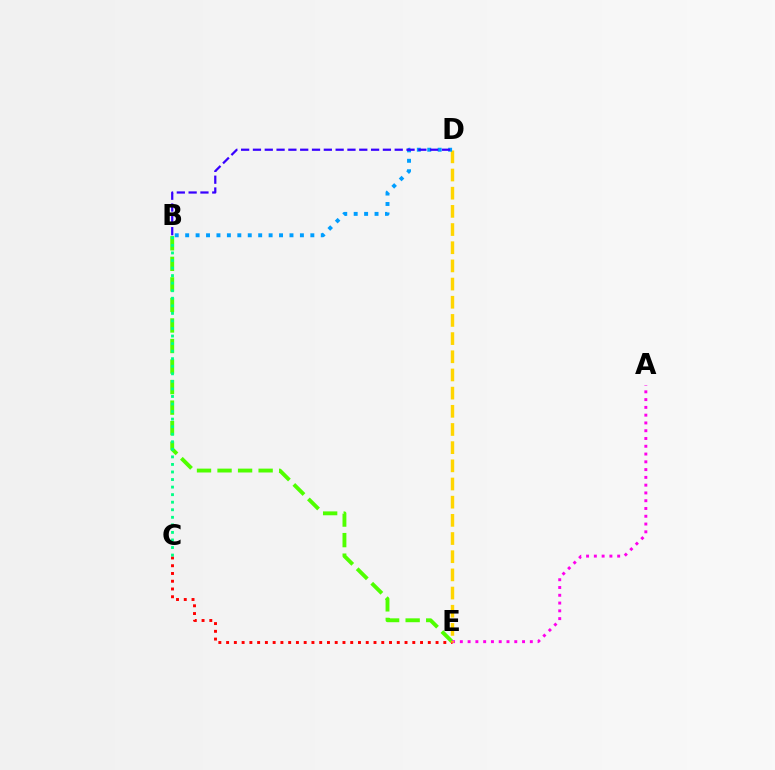{('B', 'E'): [{'color': '#4fff00', 'line_style': 'dashed', 'thickness': 2.79}], ('A', 'E'): [{'color': '#ff00ed', 'line_style': 'dotted', 'thickness': 2.11}], ('C', 'E'): [{'color': '#ff0000', 'line_style': 'dotted', 'thickness': 2.11}], ('D', 'E'): [{'color': '#ffd500', 'line_style': 'dashed', 'thickness': 2.47}], ('B', 'C'): [{'color': '#00ff86', 'line_style': 'dotted', 'thickness': 2.05}], ('B', 'D'): [{'color': '#009eff', 'line_style': 'dotted', 'thickness': 2.83}, {'color': '#3700ff', 'line_style': 'dashed', 'thickness': 1.6}]}